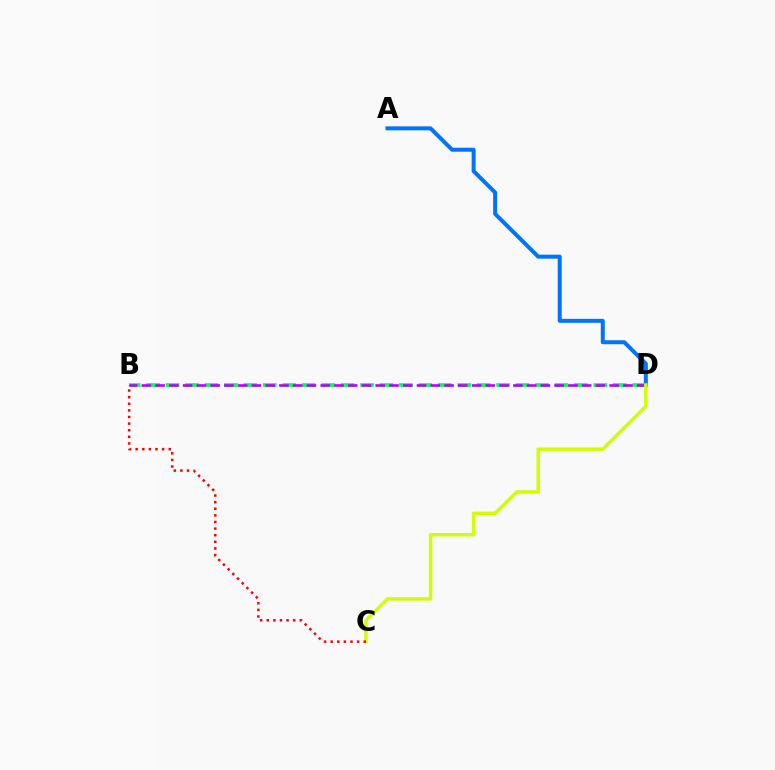{('B', 'D'): [{'color': '#00ff5c', 'line_style': 'dashed', 'thickness': 2.64}, {'color': '#b900ff', 'line_style': 'dashed', 'thickness': 1.87}], ('A', 'D'): [{'color': '#0074ff', 'line_style': 'solid', 'thickness': 2.88}], ('C', 'D'): [{'color': '#d1ff00', 'line_style': 'solid', 'thickness': 2.48}], ('B', 'C'): [{'color': '#ff0000', 'line_style': 'dotted', 'thickness': 1.8}]}